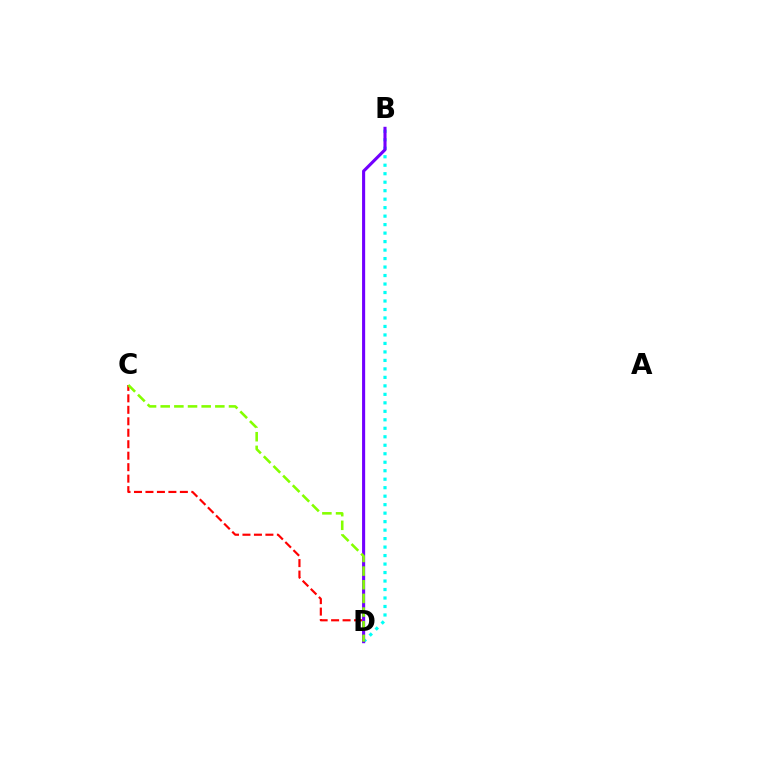{('B', 'D'): [{'color': '#00fff6', 'line_style': 'dotted', 'thickness': 2.31}, {'color': '#7200ff', 'line_style': 'solid', 'thickness': 2.22}], ('C', 'D'): [{'color': '#ff0000', 'line_style': 'dashed', 'thickness': 1.56}, {'color': '#84ff00', 'line_style': 'dashed', 'thickness': 1.86}]}